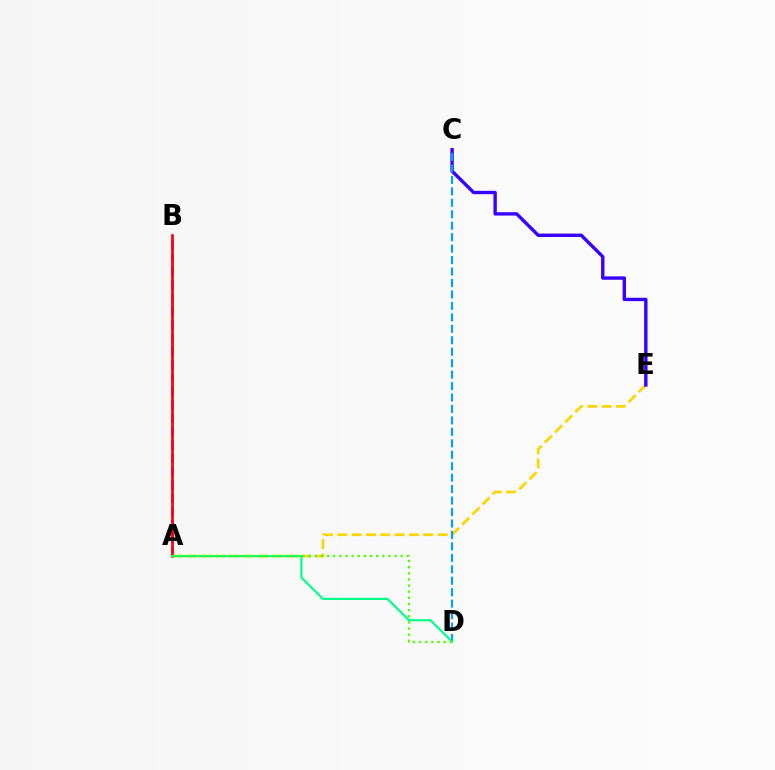{('A', 'B'): [{'color': '#ff00ed', 'line_style': 'dashed', 'thickness': 1.82}, {'color': '#ff0000', 'line_style': 'solid', 'thickness': 1.91}], ('A', 'E'): [{'color': '#ffd500', 'line_style': 'dashed', 'thickness': 1.95}], ('C', 'E'): [{'color': '#3700ff', 'line_style': 'solid', 'thickness': 2.43}], ('C', 'D'): [{'color': '#009eff', 'line_style': 'dashed', 'thickness': 1.56}], ('A', 'D'): [{'color': '#00ff86', 'line_style': 'solid', 'thickness': 1.55}, {'color': '#4fff00', 'line_style': 'dotted', 'thickness': 1.67}]}